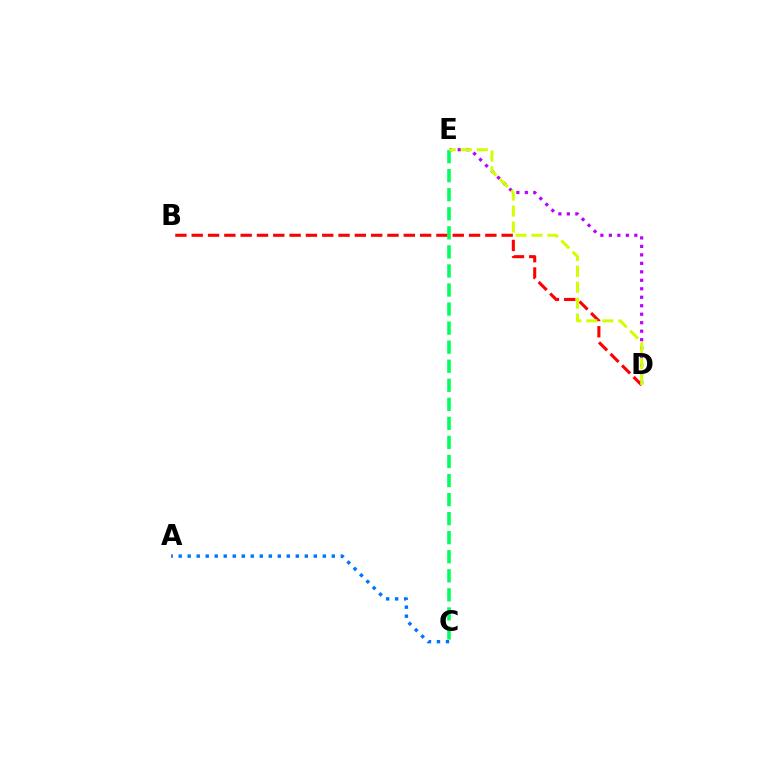{('D', 'E'): [{'color': '#b900ff', 'line_style': 'dotted', 'thickness': 2.3}, {'color': '#d1ff00', 'line_style': 'dashed', 'thickness': 2.17}], ('B', 'D'): [{'color': '#ff0000', 'line_style': 'dashed', 'thickness': 2.22}], ('C', 'E'): [{'color': '#00ff5c', 'line_style': 'dashed', 'thickness': 2.59}], ('A', 'C'): [{'color': '#0074ff', 'line_style': 'dotted', 'thickness': 2.45}]}